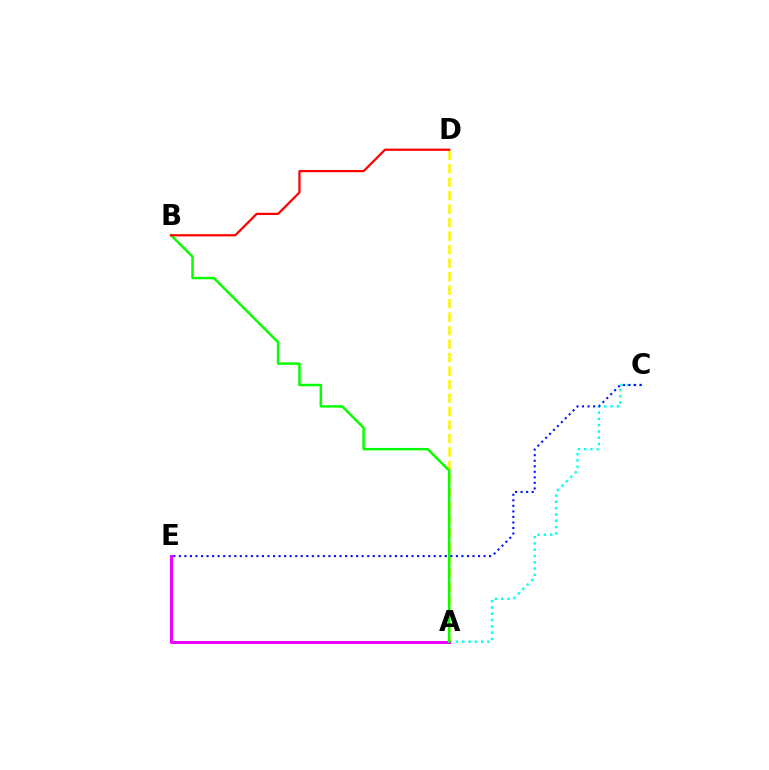{('A', 'C'): [{'color': '#00fff6', 'line_style': 'dotted', 'thickness': 1.71}], ('A', 'D'): [{'color': '#fcf500', 'line_style': 'dashed', 'thickness': 1.83}], ('A', 'E'): [{'color': '#ee00ff', 'line_style': 'solid', 'thickness': 2.13}], ('A', 'B'): [{'color': '#08ff00', 'line_style': 'solid', 'thickness': 1.79}], ('B', 'D'): [{'color': '#ff0000', 'line_style': 'solid', 'thickness': 1.6}], ('C', 'E'): [{'color': '#0010ff', 'line_style': 'dotted', 'thickness': 1.51}]}